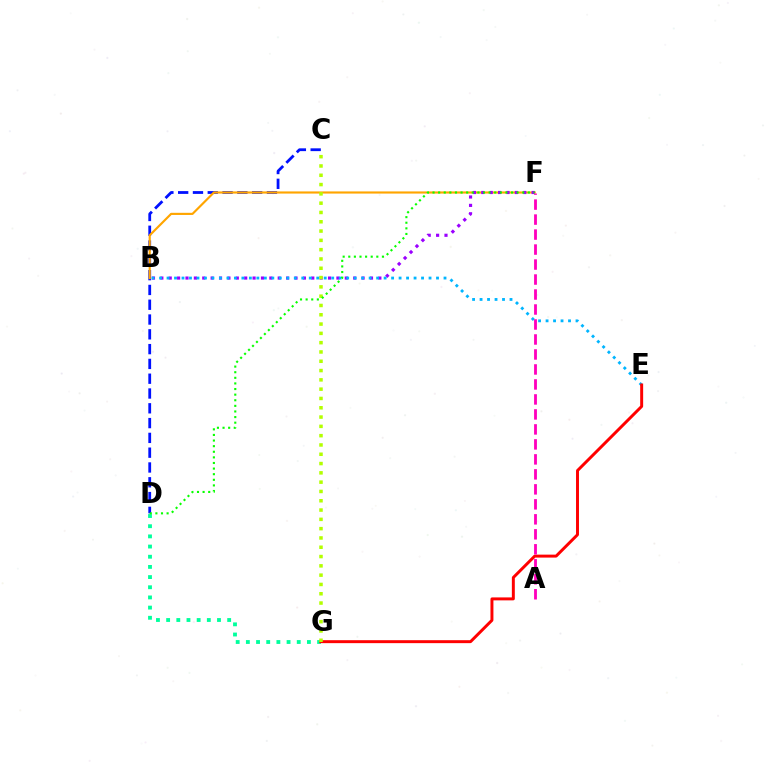{('C', 'D'): [{'color': '#0010ff', 'line_style': 'dashed', 'thickness': 2.01}], ('D', 'G'): [{'color': '#00ff9d', 'line_style': 'dotted', 'thickness': 2.76}], ('B', 'F'): [{'color': '#ffa500', 'line_style': 'solid', 'thickness': 1.55}, {'color': '#9b00ff', 'line_style': 'dotted', 'thickness': 2.28}], ('B', 'E'): [{'color': '#00b5ff', 'line_style': 'dotted', 'thickness': 2.03}], ('E', 'G'): [{'color': '#ff0000', 'line_style': 'solid', 'thickness': 2.13}], ('C', 'G'): [{'color': '#b3ff00', 'line_style': 'dotted', 'thickness': 2.53}], ('D', 'F'): [{'color': '#08ff00', 'line_style': 'dotted', 'thickness': 1.52}], ('A', 'F'): [{'color': '#ff00bd', 'line_style': 'dashed', 'thickness': 2.04}]}